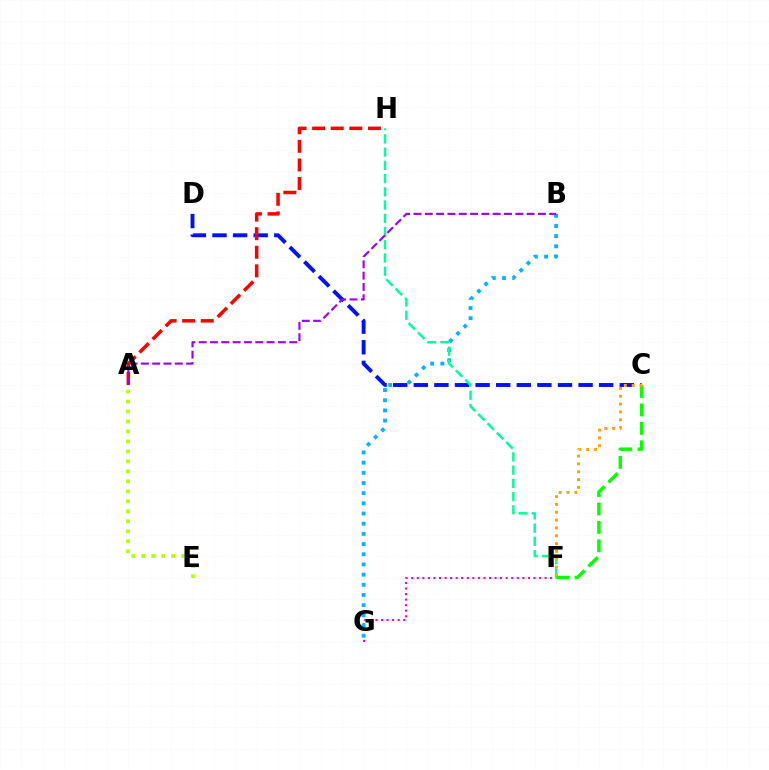{('F', 'G'): [{'color': '#ff00bd', 'line_style': 'dotted', 'thickness': 1.51}], ('B', 'G'): [{'color': '#00b5ff', 'line_style': 'dotted', 'thickness': 2.77}], ('A', 'E'): [{'color': '#b3ff00', 'line_style': 'dotted', 'thickness': 2.71}], ('C', 'D'): [{'color': '#0010ff', 'line_style': 'dashed', 'thickness': 2.8}], ('F', 'H'): [{'color': '#00ff9d', 'line_style': 'dashed', 'thickness': 1.8}], ('C', 'F'): [{'color': '#08ff00', 'line_style': 'dashed', 'thickness': 2.51}, {'color': '#ffa500', 'line_style': 'dotted', 'thickness': 2.13}], ('A', 'H'): [{'color': '#ff0000', 'line_style': 'dashed', 'thickness': 2.53}], ('A', 'B'): [{'color': '#9b00ff', 'line_style': 'dashed', 'thickness': 1.54}]}